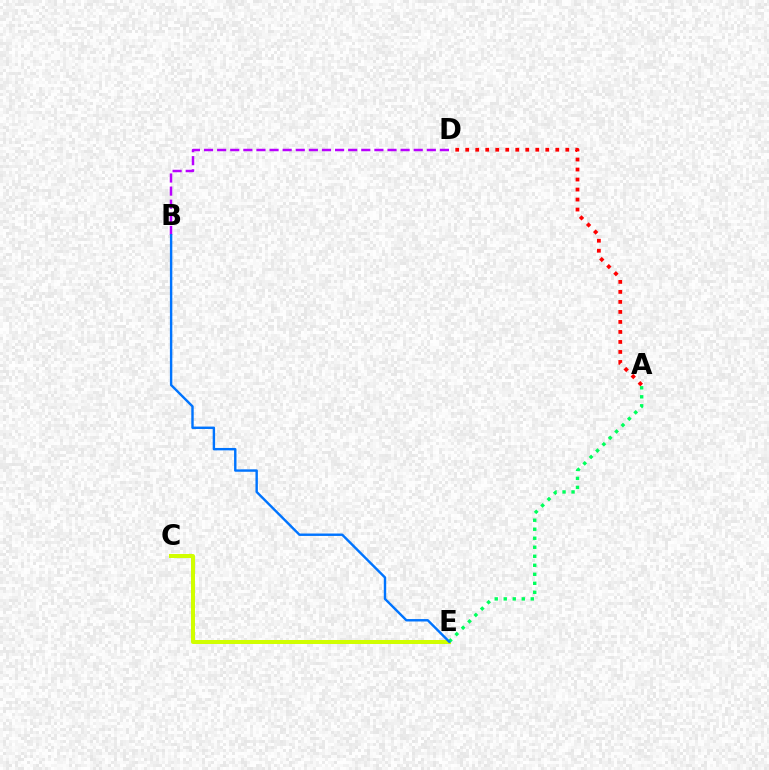{('C', 'E'): [{'color': '#d1ff00', 'line_style': 'solid', 'thickness': 2.87}], ('B', 'D'): [{'color': '#b900ff', 'line_style': 'dashed', 'thickness': 1.78}], ('A', 'D'): [{'color': '#ff0000', 'line_style': 'dotted', 'thickness': 2.72}], ('A', 'E'): [{'color': '#00ff5c', 'line_style': 'dotted', 'thickness': 2.45}], ('B', 'E'): [{'color': '#0074ff', 'line_style': 'solid', 'thickness': 1.74}]}